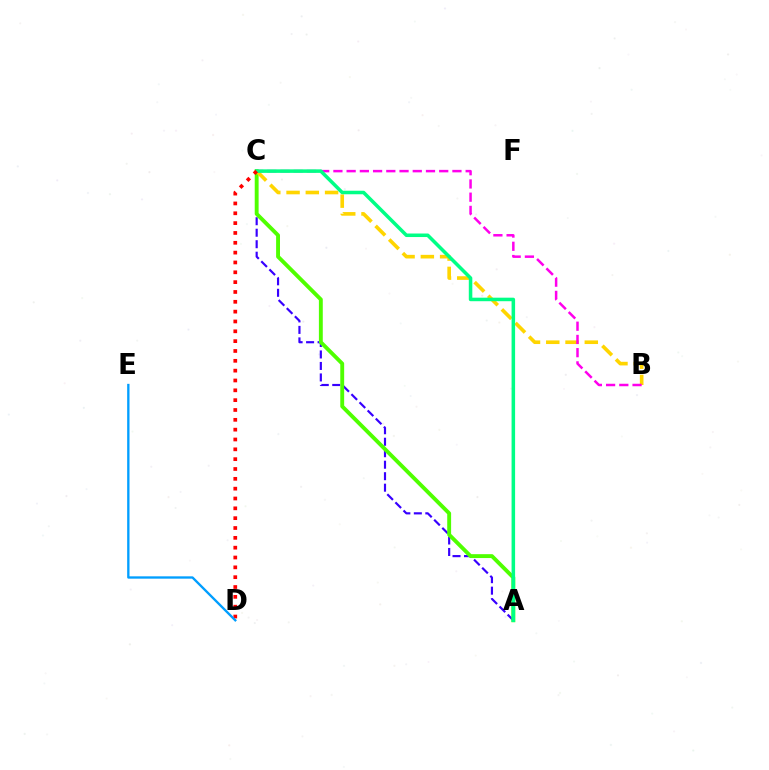{('A', 'C'): [{'color': '#3700ff', 'line_style': 'dashed', 'thickness': 1.56}, {'color': '#4fff00', 'line_style': 'solid', 'thickness': 2.8}, {'color': '#00ff86', 'line_style': 'solid', 'thickness': 2.54}], ('B', 'C'): [{'color': '#ffd500', 'line_style': 'dashed', 'thickness': 2.62}, {'color': '#ff00ed', 'line_style': 'dashed', 'thickness': 1.8}], ('C', 'D'): [{'color': '#ff0000', 'line_style': 'dotted', 'thickness': 2.67}], ('D', 'E'): [{'color': '#009eff', 'line_style': 'solid', 'thickness': 1.68}]}